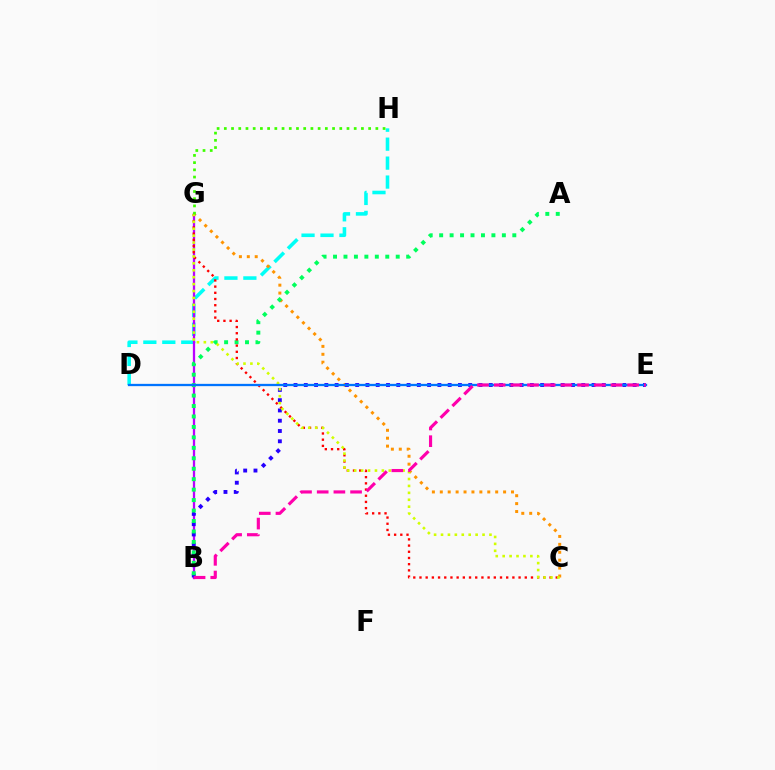{('D', 'H'): [{'color': '#00fff6', 'line_style': 'dashed', 'thickness': 2.57}], ('C', 'G'): [{'color': '#ff9400', 'line_style': 'dotted', 'thickness': 2.15}, {'color': '#ff0000', 'line_style': 'dotted', 'thickness': 1.68}, {'color': '#d1ff00', 'line_style': 'dotted', 'thickness': 1.88}], ('B', 'G'): [{'color': '#b900ff', 'line_style': 'solid', 'thickness': 1.64}], ('B', 'E'): [{'color': '#2500ff', 'line_style': 'dotted', 'thickness': 2.79}, {'color': '#ff00ac', 'line_style': 'dashed', 'thickness': 2.27}], ('A', 'B'): [{'color': '#00ff5c', 'line_style': 'dotted', 'thickness': 2.84}], ('D', 'E'): [{'color': '#0074ff', 'line_style': 'solid', 'thickness': 1.65}], ('G', 'H'): [{'color': '#3dff00', 'line_style': 'dotted', 'thickness': 1.96}]}